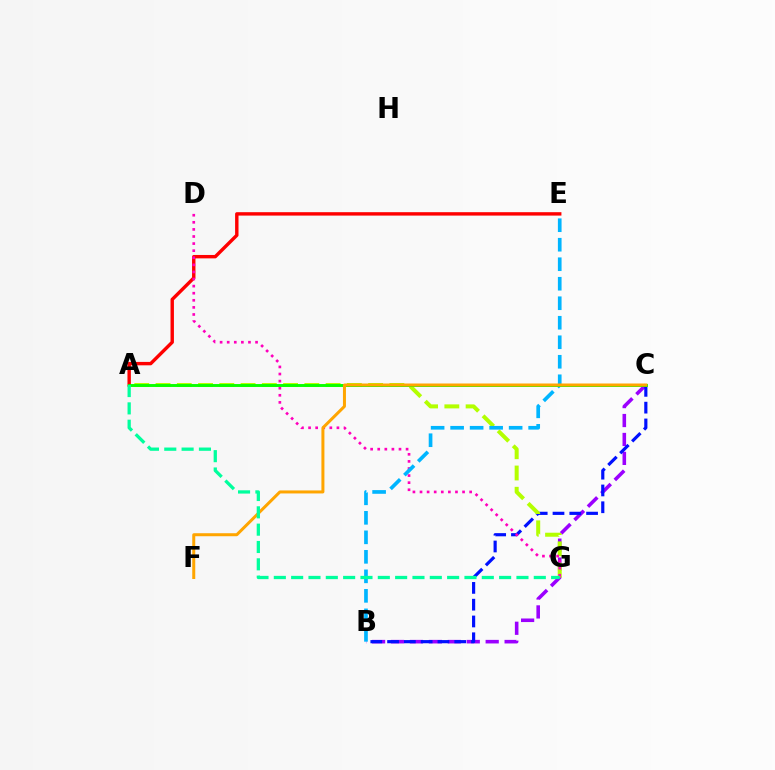{('B', 'C'): [{'color': '#9b00ff', 'line_style': 'dashed', 'thickness': 2.57}, {'color': '#0010ff', 'line_style': 'dashed', 'thickness': 2.28}], ('A', 'E'): [{'color': '#ff0000', 'line_style': 'solid', 'thickness': 2.45}], ('A', 'G'): [{'color': '#b3ff00', 'line_style': 'dashed', 'thickness': 2.89}, {'color': '#00ff9d', 'line_style': 'dashed', 'thickness': 2.35}], ('D', 'G'): [{'color': '#ff00bd', 'line_style': 'dotted', 'thickness': 1.93}], ('B', 'E'): [{'color': '#00b5ff', 'line_style': 'dashed', 'thickness': 2.65}], ('A', 'C'): [{'color': '#08ff00', 'line_style': 'solid', 'thickness': 2.09}], ('C', 'F'): [{'color': '#ffa500', 'line_style': 'solid', 'thickness': 2.16}]}